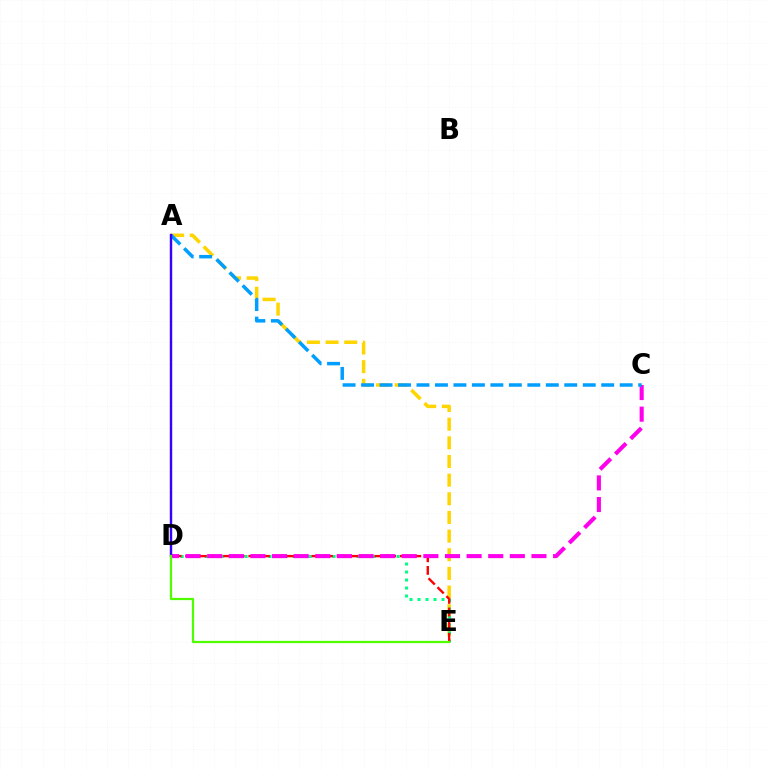{('A', 'E'): [{'color': '#ffd500', 'line_style': 'dashed', 'thickness': 2.53}], ('D', 'E'): [{'color': '#00ff86', 'line_style': 'dotted', 'thickness': 2.17}, {'color': '#ff0000', 'line_style': 'dashed', 'thickness': 1.71}, {'color': '#4fff00', 'line_style': 'solid', 'thickness': 1.61}], ('C', 'D'): [{'color': '#ff00ed', 'line_style': 'dashed', 'thickness': 2.94}], ('A', 'C'): [{'color': '#009eff', 'line_style': 'dashed', 'thickness': 2.51}], ('A', 'D'): [{'color': '#3700ff', 'line_style': 'solid', 'thickness': 1.74}]}